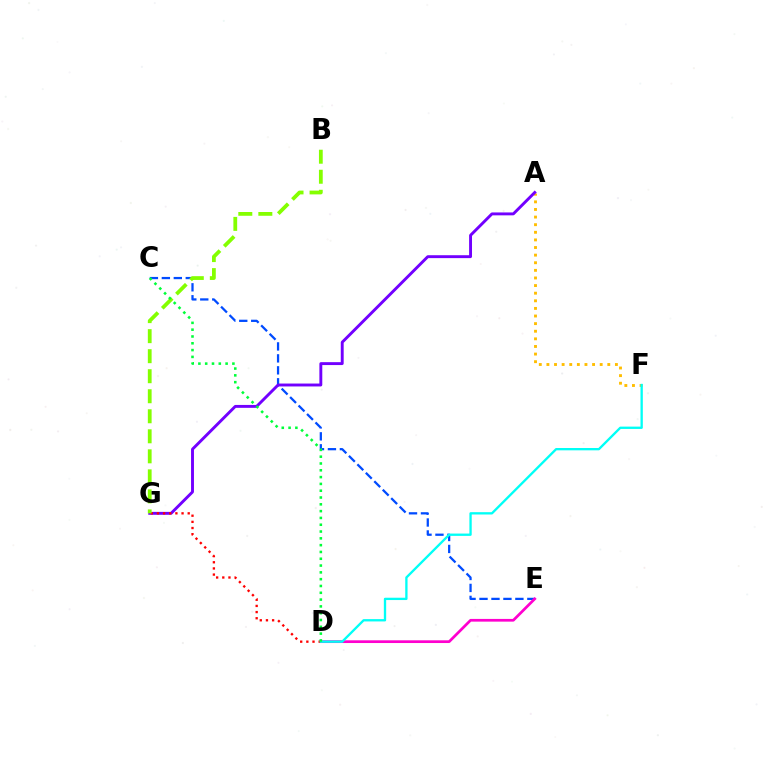{('C', 'E'): [{'color': '#004bff', 'line_style': 'dashed', 'thickness': 1.62}], ('D', 'E'): [{'color': '#ff00cf', 'line_style': 'solid', 'thickness': 1.96}], ('A', 'F'): [{'color': '#ffbd00', 'line_style': 'dotted', 'thickness': 2.07}], ('A', 'G'): [{'color': '#7200ff', 'line_style': 'solid', 'thickness': 2.09}], ('D', 'G'): [{'color': '#ff0000', 'line_style': 'dotted', 'thickness': 1.67}], ('B', 'G'): [{'color': '#84ff00', 'line_style': 'dashed', 'thickness': 2.72}], ('D', 'F'): [{'color': '#00fff6', 'line_style': 'solid', 'thickness': 1.67}], ('C', 'D'): [{'color': '#00ff39', 'line_style': 'dotted', 'thickness': 1.85}]}